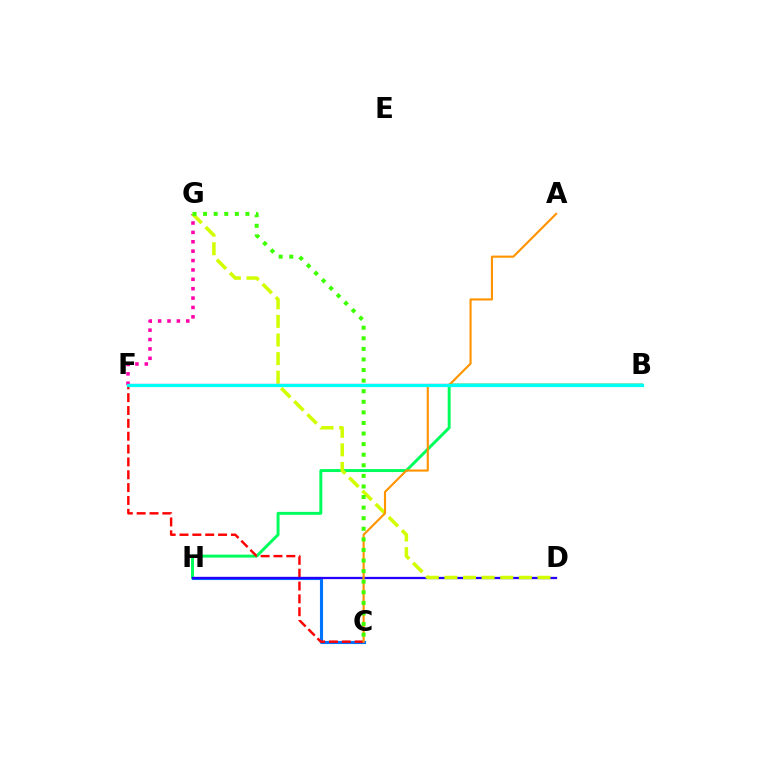{('B', 'H'): [{'color': '#00ff5c', 'line_style': 'solid', 'thickness': 2.13}], ('C', 'H'): [{'color': '#0074ff', 'line_style': 'solid', 'thickness': 2.24}], ('C', 'F'): [{'color': '#ff0000', 'line_style': 'dashed', 'thickness': 1.75}], ('D', 'H'): [{'color': '#2500ff', 'line_style': 'solid', 'thickness': 1.64}], ('F', 'G'): [{'color': '#ff00ac', 'line_style': 'dotted', 'thickness': 2.55}], ('D', 'G'): [{'color': '#d1ff00', 'line_style': 'dashed', 'thickness': 2.53}], ('B', 'F'): [{'color': '#b900ff', 'line_style': 'solid', 'thickness': 1.58}, {'color': '#00fff6', 'line_style': 'solid', 'thickness': 2.33}], ('A', 'C'): [{'color': '#ff9400', 'line_style': 'solid', 'thickness': 1.54}], ('C', 'G'): [{'color': '#3dff00', 'line_style': 'dotted', 'thickness': 2.88}]}